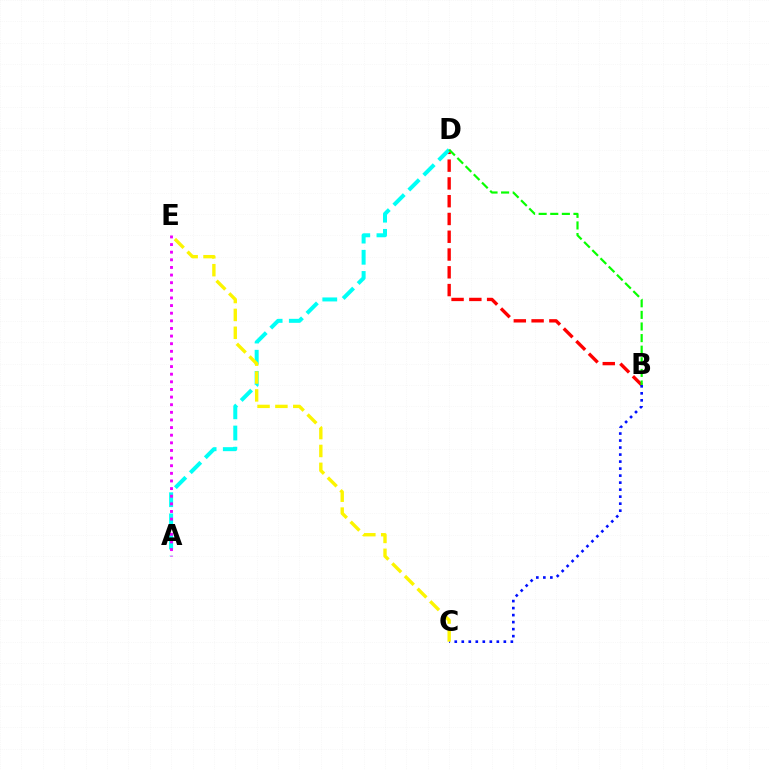{('B', 'D'): [{'color': '#ff0000', 'line_style': 'dashed', 'thickness': 2.41}, {'color': '#08ff00', 'line_style': 'dashed', 'thickness': 1.58}], ('A', 'D'): [{'color': '#00fff6', 'line_style': 'dashed', 'thickness': 2.87}], ('B', 'C'): [{'color': '#0010ff', 'line_style': 'dotted', 'thickness': 1.9}], ('C', 'E'): [{'color': '#fcf500', 'line_style': 'dashed', 'thickness': 2.43}], ('A', 'E'): [{'color': '#ee00ff', 'line_style': 'dotted', 'thickness': 2.07}]}